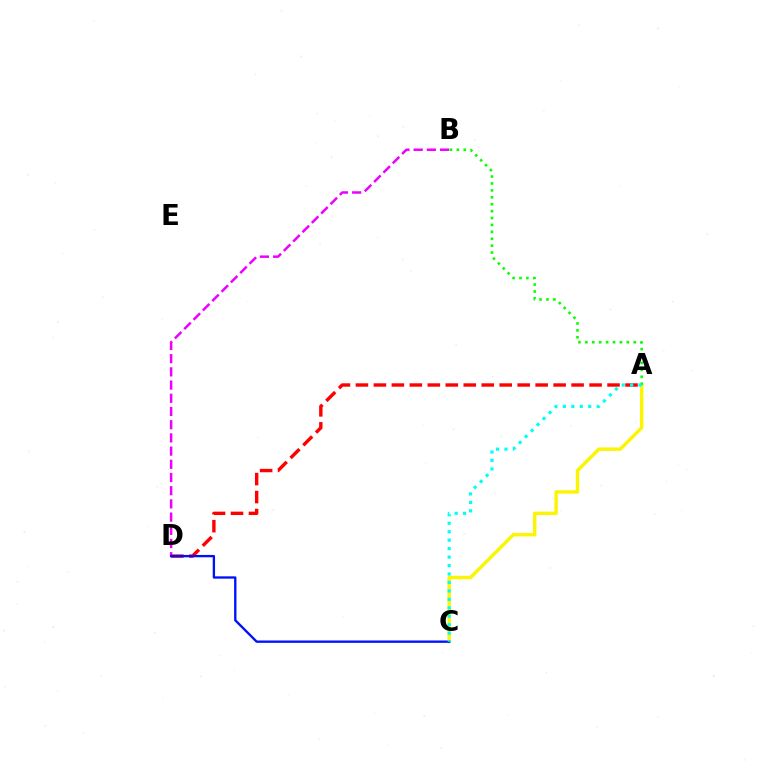{('B', 'D'): [{'color': '#ee00ff', 'line_style': 'dashed', 'thickness': 1.79}], ('A', 'D'): [{'color': '#ff0000', 'line_style': 'dashed', 'thickness': 2.44}], ('A', 'C'): [{'color': '#fcf500', 'line_style': 'solid', 'thickness': 2.45}, {'color': '#00fff6', 'line_style': 'dotted', 'thickness': 2.3}], ('C', 'D'): [{'color': '#0010ff', 'line_style': 'solid', 'thickness': 1.68}], ('A', 'B'): [{'color': '#08ff00', 'line_style': 'dotted', 'thickness': 1.88}]}